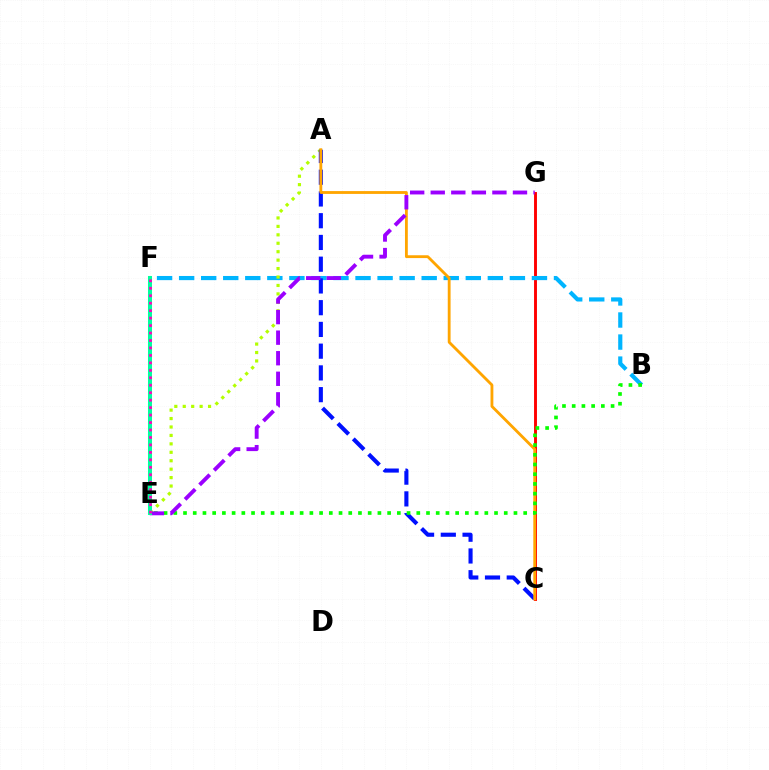{('C', 'G'): [{'color': '#ff0000', 'line_style': 'solid', 'thickness': 2.09}], ('B', 'F'): [{'color': '#00b5ff', 'line_style': 'dashed', 'thickness': 3.0}], ('A', 'E'): [{'color': '#b3ff00', 'line_style': 'dotted', 'thickness': 2.29}], ('A', 'C'): [{'color': '#0010ff', 'line_style': 'dashed', 'thickness': 2.95}, {'color': '#ffa500', 'line_style': 'solid', 'thickness': 2.03}], ('B', 'E'): [{'color': '#08ff00', 'line_style': 'dotted', 'thickness': 2.64}], ('E', 'G'): [{'color': '#9b00ff', 'line_style': 'dashed', 'thickness': 2.79}], ('E', 'F'): [{'color': '#00ff9d', 'line_style': 'solid', 'thickness': 2.91}, {'color': '#ff00bd', 'line_style': 'dotted', 'thickness': 2.03}]}